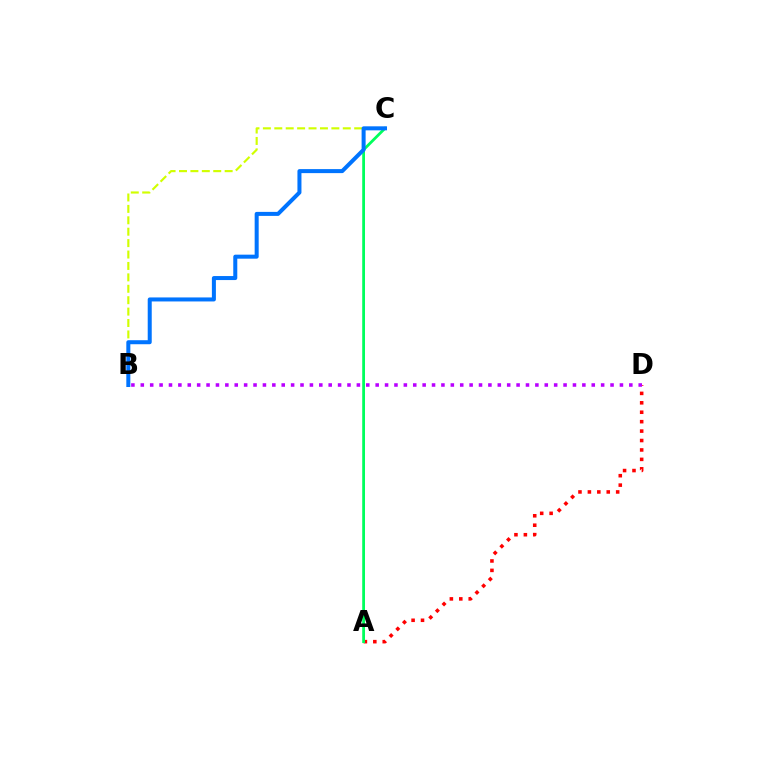{('A', 'D'): [{'color': '#ff0000', 'line_style': 'dotted', 'thickness': 2.56}], ('B', 'C'): [{'color': '#d1ff00', 'line_style': 'dashed', 'thickness': 1.55}, {'color': '#0074ff', 'line_style': 'solid', 'thickness': 2.89}], ('A', 'C'): [{'color': '#00ff5c', 'line_style': 'solid', 'thickness': 2.0}], ('B', 'D'): [{'color': '#b900ff', 'line_style': 'dotted', 'thickness': 2.55}]}